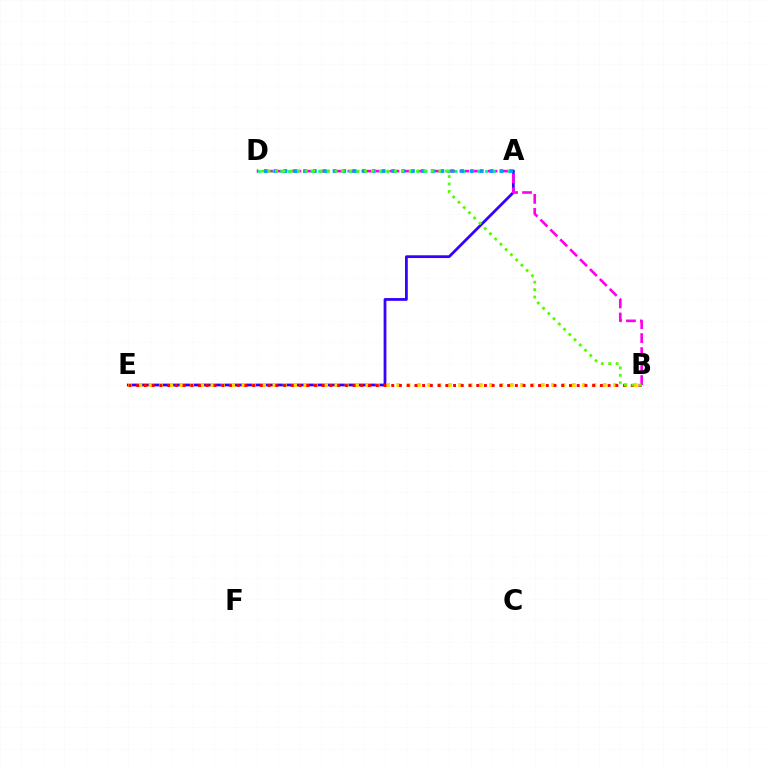{('A', 'E'): [{'color': '#3700ff', 'line_style': 'solid', 'thickness': 2.0}], ('B', 'D'): [{'color': '#ff00ed', 'line_style': 'dashed', 'thickness': 1.9}, {'color': '#4fff00', 'line_style': 'dotted', 'thickness': 2.02}], ('A', 'D'): [{'color': '#00ff86', 'line_style': 'dotted', 'thickness': 2.06}, {'color': '#009eff', 'line_style': 'dotted', 'thickness': 2.67}], ('B', 'E'): [{'color': '#ffd500', 'line_style': 'dotted', 'thickness': 2.8}, {'color': '#ff0000', 'line_style': 'dotted', 'thickness': 2.1}]}